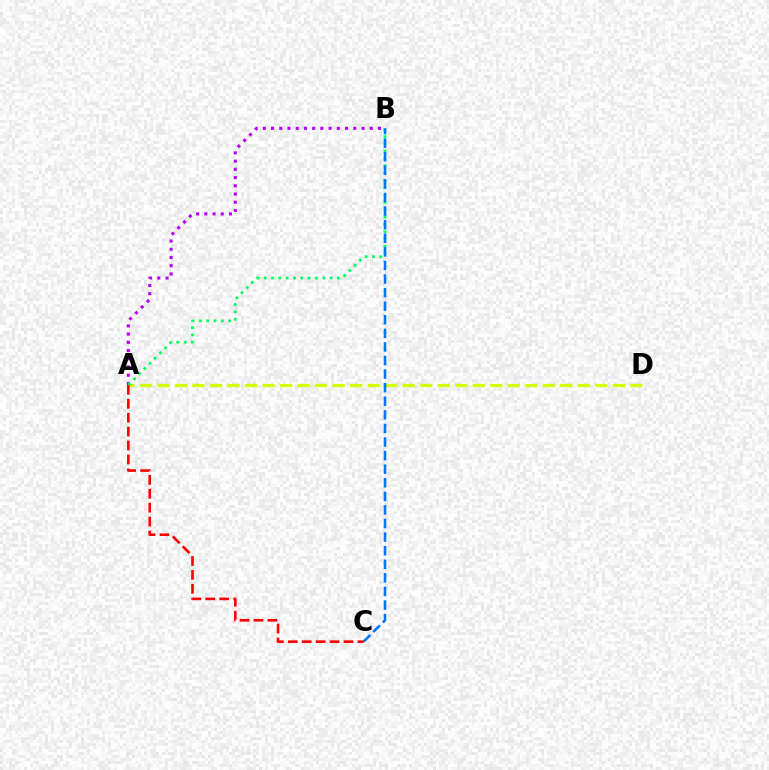{('A', 'B'): [{'color': '#b900ff', 'line_style': 'dotted', 'thickness': 2.23}, {'color': '#00ff5c', 'line_style': 'dotted', 'thickness': 1.99}], ('A', 'D'): [{'color': '#d1ff00', 'line_style': 'dashed', 'thickness': 2.38}], ('B', 'C'): [{'color': '#0074ff', 'line_style': 'dashed', 'thickness': 1.85}], ('A', 'C'): [{'color': '#ff0000', 'line_style': 'dashed', 'thickness': 1.89}]}